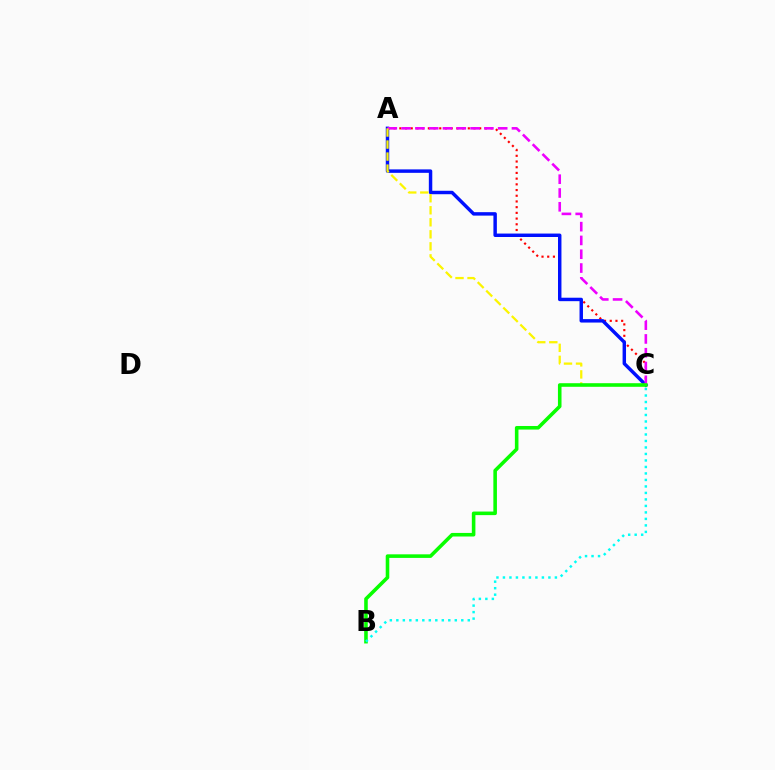{('A', 'C'): [{'color': '#ff0000', 'line_style': 'dotted', 'thickness': 1.55}, {'color': '#0010ff', 'line_style': 'solid', 'thickness': 2.48}, {'color': '#ee00ff', 'line_style': 'dashed', 'thickness': 1.87}, {'color': '#fcf500', 'line_style': 'dashed', 'thickness': 1.63}], ('B', 'C'): [{'color': '#08ff00', 'line_style': 'solid', 'thickness': 2.58}, {'color': '#00fff6', 'line_style': 'dotted', 'thickness': 1.76}]}